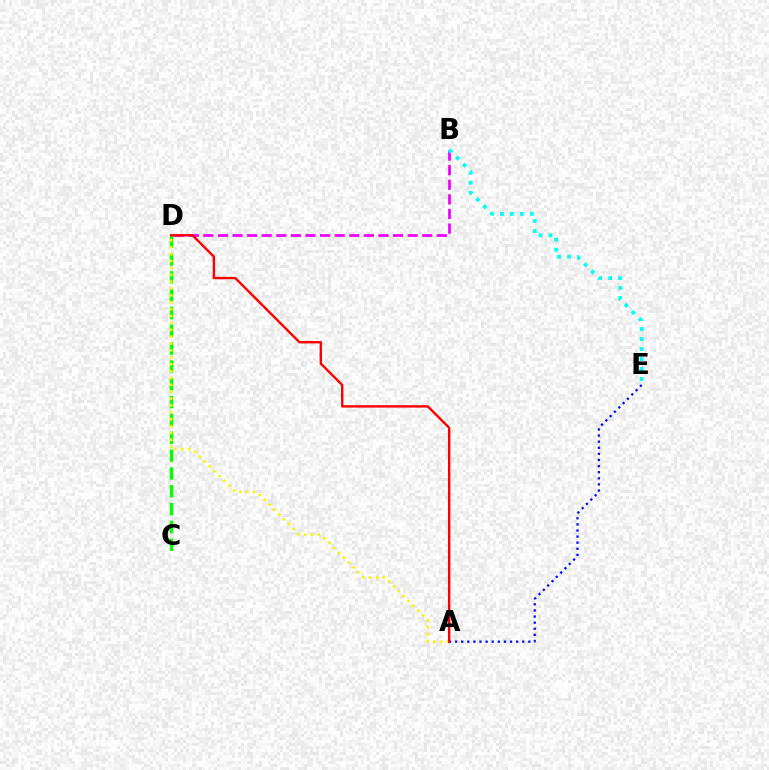{('B', 'D'): [{'color': '#ee00ff', 'line_style': 'dashed', 'thickness': 1.98}], ('C', 'D'): [{'color': '#08ff00', 'line_style': 'dashed', 'thickness': 2.42}], ('A', 'D'): [{'color': '#fcf500', 'line_style': 'dotted', 'thickness': 1.87}, {'color': '#ff0000', 'line_style': 'solid', 'thickness': 1.72}], ('B', 'E'): [{'color': '#00fff6', 'line_style': 'dotted', 'thickness': 2.72}], ('A', 'E'): [{'color': '#0010ff', 'line_style': 'dotted', 'thickness': 1.66}]}